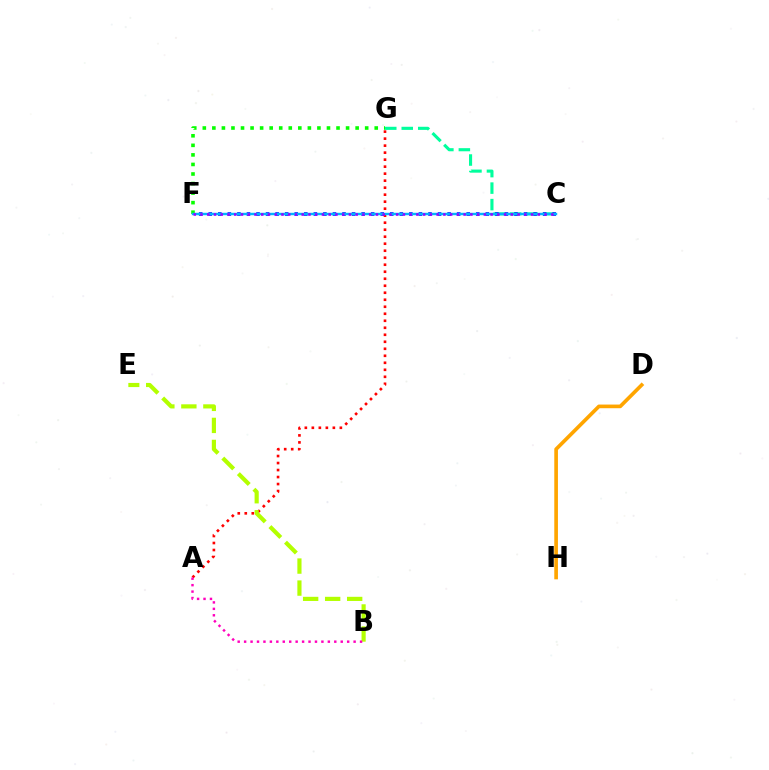{('C', 'G'): [{'color': '#00ff9d', 'line_style': 'dashed', 'thickness': 2.24}], ('A', 'G'): [{'color': '#ff0000', 'line_style': 'dotted', 'thickness': 1.9}], ('F', 'G'): [{'color': '#08ff00', 'line_style': 'dotted', 'thickness': 2.6}], ('D', 'H'): [{'color': '#ffa500', 'line_style': 'solid', 'thickness': 2.63}], ('C', 'F'): [{'color': '#0010ff', 'line_style': 'dotted', 'thickness': 2.6}, {'color': '#00b5ff', 'line_style': 'solid', 'thickness': 1.75}, {'color': '#9b00ff', 'line_style': 'dotted', 'thickness': 1.83}], ('B', 'E'): [{'color': '#b3ff00', 'line_style': 'dashed', 'thickness': 2.99}], ('A', 'B'): [{'color': '#ff00bd', 'line_style': 'dotted', 'thickness': 1.75}]}